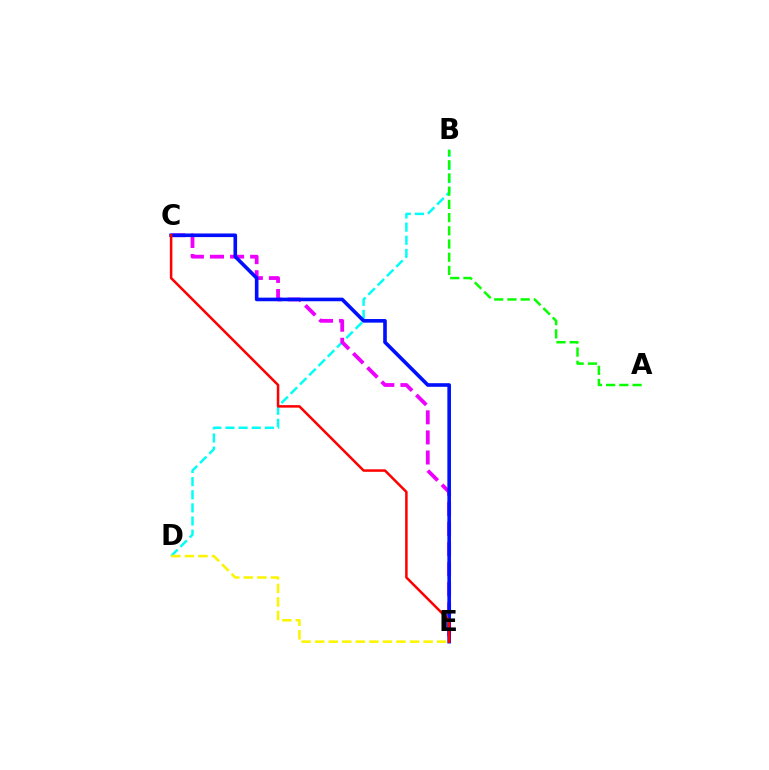{('B', 'D'): [{'color': '#00fff6', 'line_style': 'dashed', 'thickness': 1.78}], ('C', 'E'): [{'color': '#ee00ff', 'line_style': 'dashed', 'thickness': 2.73}, {'color': '#0010ff', 'line_style': 'solid', 'thickness': 2.6}, {'color': '#ff0000', 'line_style': 'solid', 'thickness': 1.81}], ('A', 'B'): [{'color': '#08ff00', 'line_style': 'dashed', 'thickness': 1.79}], ('D', 'E'): [{'color': '#fcf500', 'line_style': 'dashed', 'thickness': 1.84}]}